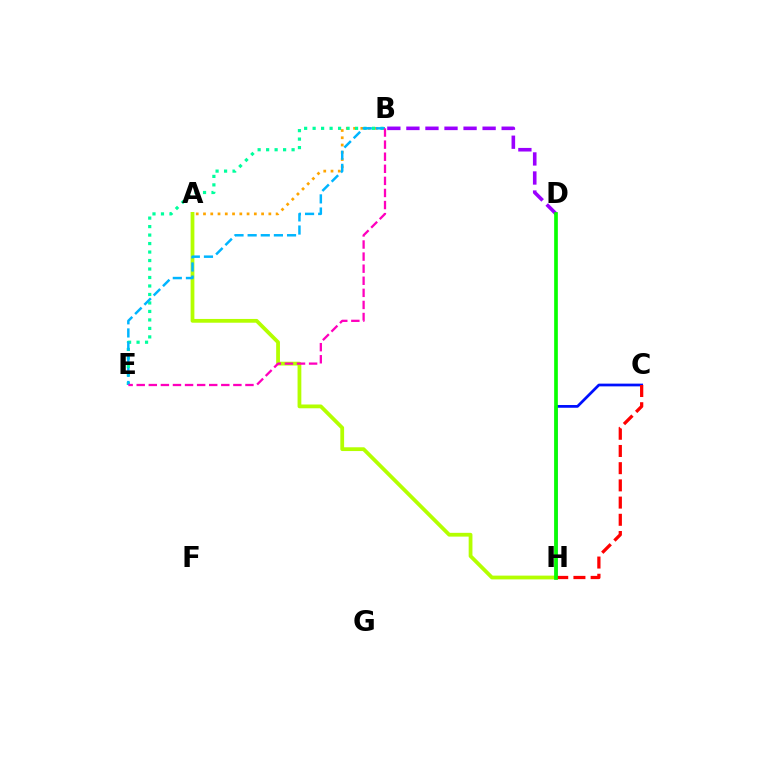{('A', 'H'): [{'color': '#b3ff00', 'line_style': 'solid', 'thickness': 2.72}], ('A', 'B'): [{'color': '#ffa500', 'line_style': 'dotted', 'thickness': 1.97}], ('C', 'H'): [{'color': '#0010ff', 'line_style': 'solid', 'thickness': 1.97}, {'color': '#ff0000', 'line_style': 'dashed', 'thickness': 2.34}], ('B', 'E'): [{'color': '#00ff9d', 'line_style': 'dotted', 'thickness': 2.31}, {'color': '#00b5ff', 'line_style': 'dashed', 'thickness': 1.78}, {'color': '#ff00bd', 'line_style': 'dashed', 'thickness': 1.64}], ('B', 'D'): [{'color': '#9b00ff', 'line_style': 'dashed', 'thickness': 2.59}], ('D', 'H'): [{'color': '#08ff00', 'line_style': 'solid', 'thickness': 2.65}]}